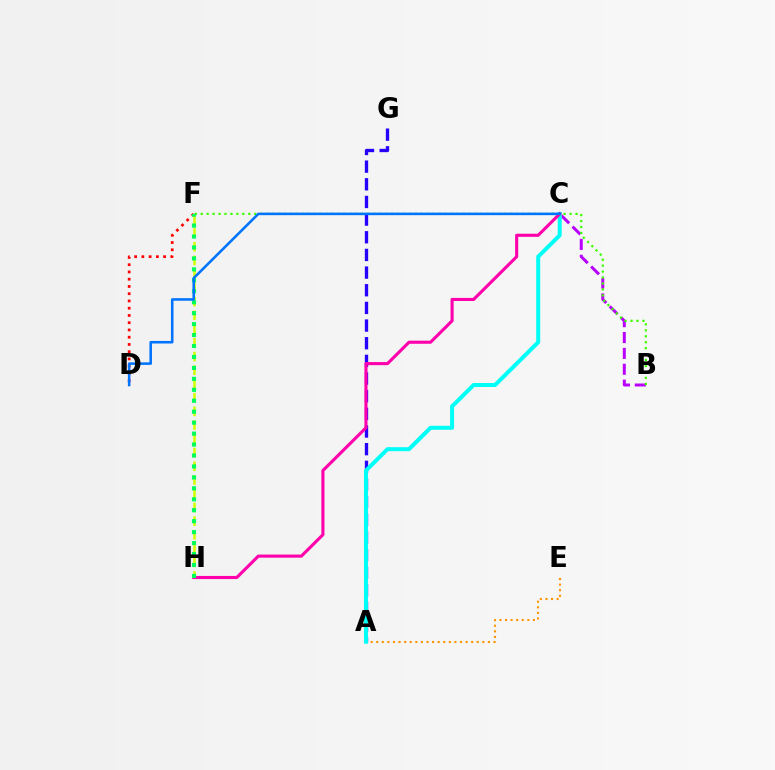{('A', 'E'): [{'color': '#ff9400', 'line_style': 'dotted', 'thickness': 1.52}], ('F', 'H'): [{'color': '#d1ff00', 'line_style': 'dashed', 'thickness': 1.86}, {'color': '#00ff5c', 'line_style': 'dotted', 'thickness': 2.97}], ('D', 'F'): [{'color': '#ff0000', 'line_style': 'dotted', 'thickness': 1.97}], ('A', 'G'): [{'color': '#2500ff', 'line_style': 'dashed', 'thickness': 2.4}], ('B', 'C'): [{'color': '#b900ff', 'line_style': 'dashed', 'thickness': 2.16}], ('B', 'F'): [{'color': '#3dff00', 'line_style': 'dotted', 'thickness': 1.62}], ('A', 'C'): [{'color': '#00fff6', 'line_style': 'solid', 'thickness': 2.87}], ('C', 'H'): [{'color': '#ff00ac', 'line_style': 'solid', 'thickness': 2.23}], ('C', 'D'): [{'color': '#0074ff', 'line_style': 'solid', 'thickness': 1.84}]}